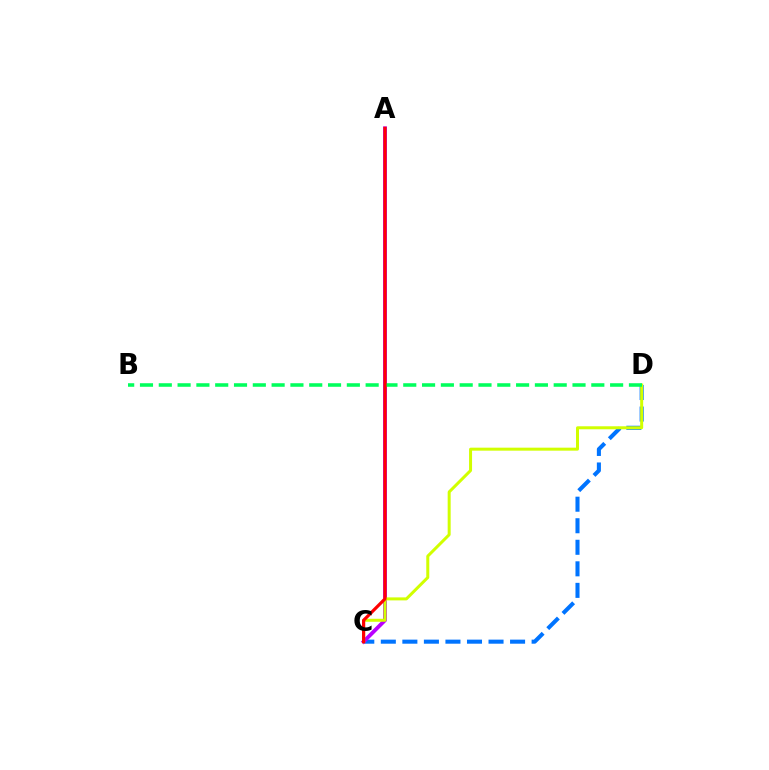{('C', 'D'): [{'color': '#0074ff', 'line_style': 'dashed', 'thickness': 2.93}, {'color': '#d1ff00', 'line_style': 'solid', 'thickness': 2.16}], ('A', 'C'): [{'color': '#b900ff', 'line_style': 'solid', 'thickness': 2.77}, {'color': '#ff0000', 'line_style': 'solid', 'thickness': 2.28}], ('B', 'D'): [{'color': '#00ff5c', 'line_style': 'dashed', 'thickness': 2.55}]}